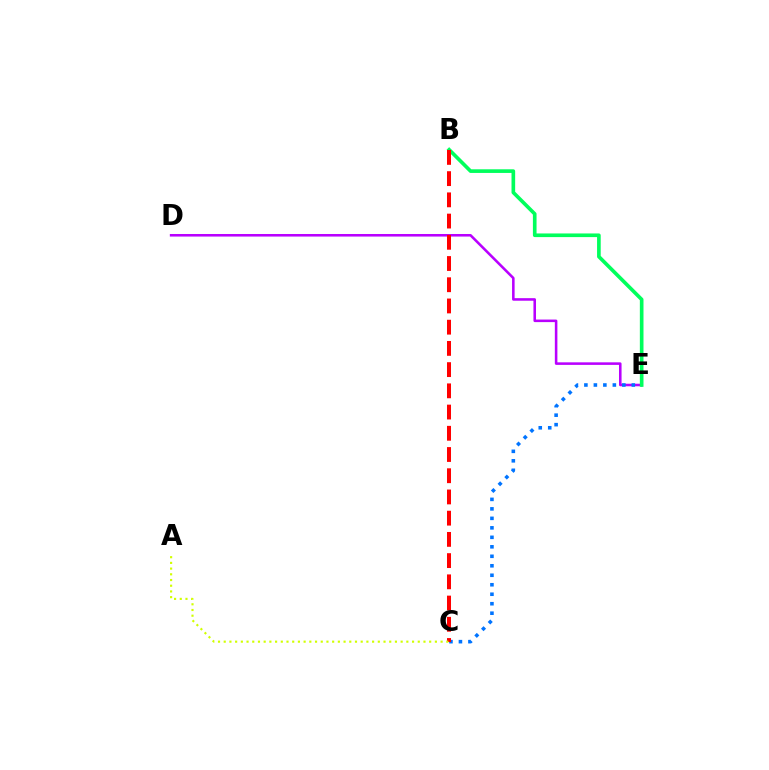{('D', 'E'): [{'color': '#b900ff', 'line_style': 'solid', 'thickness': 1.84}], ('C', 'E'): [{'color': '#0074ff', 'line_style': 'dotted', 'thickness': 2.58}], ('B', 'E'): [{'color': '#00ff5c', 'line_style': 'solid', 'thickness': 2.63}], ('B', 'C'): [{'color': '#ff0000', 'line_style': 'dashed', 'thickness': 2.88}], ('A', 'C'): [{'color': '#d1ff00', 'line_style': 'dotted', 'thickness': 1.55}]}